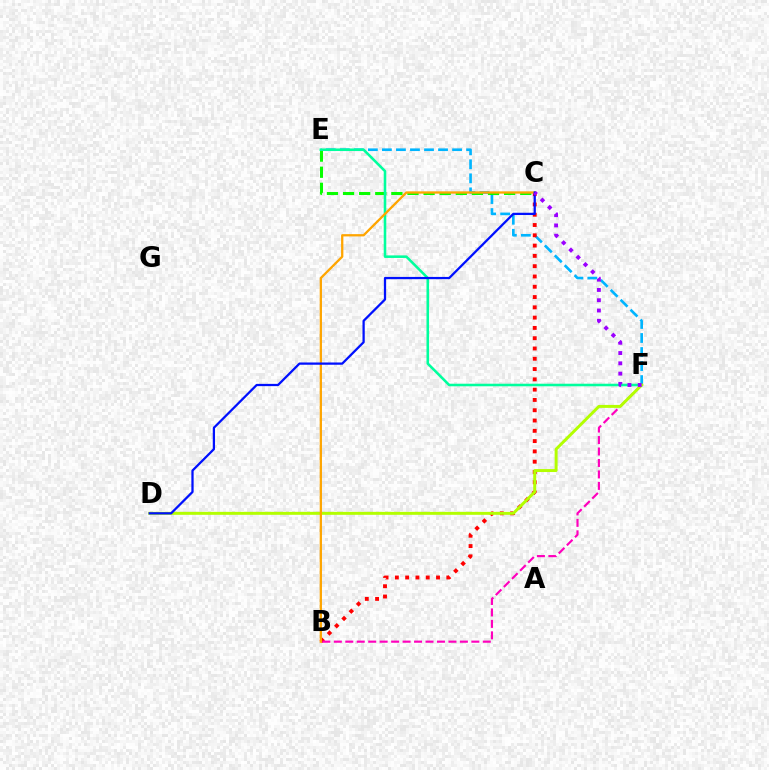{('E', 'F'): [{'color': '#00b5ff', 'line_style': 'dashed', 'thickness': 1.91}, {'color': '#00ff9d', 'line_style': 'solid', 'thickness': 1.84}], ('B', 'C'): [{'color': '#ff0000', 'line_style': 'dotted', 'thickness': 2.8}, {'color': '#ffa500', 'line_style': 'solid', 'thickness': 1.65}], ('B', 'F'): [{'color': '#ff00bd', 'line_style': 'dashed', 'thickness': 1.56}], ('C', 'E'): [{'color': '#08ff00', 'line_style': 'dashed', 'thickness': 2.19}], ('D', 'F'): [{'color': '#b3ff00', 'line_style': 'solid', 'thickness': 2.13}], ('C', 'D'): [{'color': '#0010ff', 'line_style': 'solid', 'thickness': 1.63}], ('C', 'F'): [{'color': '#9b00ff', 'line_style': 'dotted', 'thickness': 2.79}]}